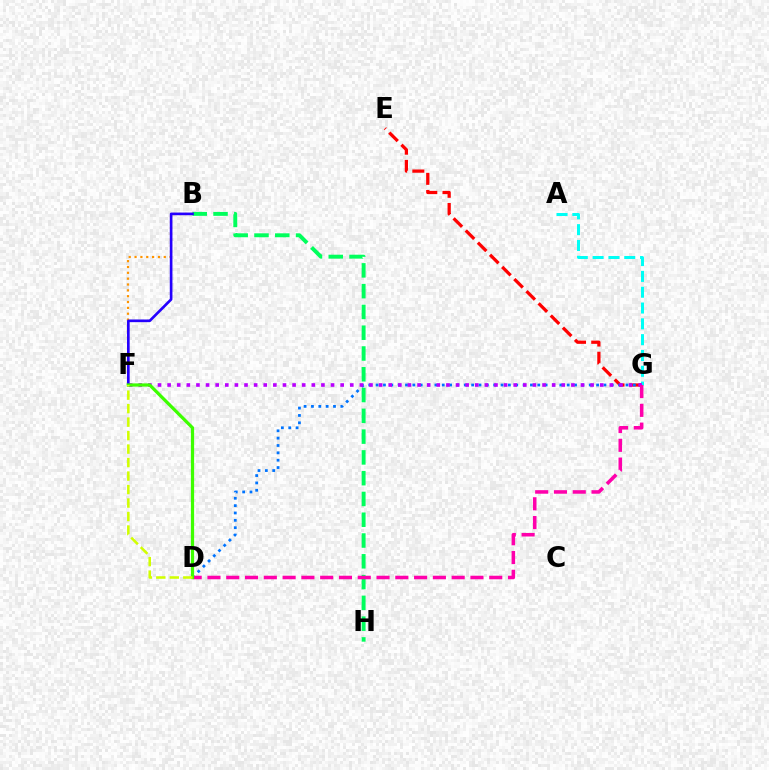{('E', 'G'): [{'color': '#ff0000', 'line_style': 'dashed', 'thickness': 2.33}], ('A', 'G'): [{'color': '#00fff6', 'line_style': 'dashed', 'thickness': 2.15}], ('D', 'G'): [{'color': '#0074ff', 'line_style': 'dotted', 'thickness': 2.0}, {'color': '#ff00ac', 'line_style': 'dashed', 'thickness': 2.55}], ('B', 'H'): [{'color': '#00ff5c', 'line_style': 'dashed', 'thickness': 2.82}], ('B', 'F'): [{'color': '#ff9400', 'line_style': 'dotted', 'thickness': 1.59}, {'color': '#2500ff', 'line_style': 'solid', 'thickness': 1.91}], ('F', 'G'): [{'color': '#b900ff', 'line_style': 'dotted', 'thickness': 2.61}], ('D', 'F'): [{'color': '#3dff00', 'line_style': 'solid', 'thickness': 2.33}, {'color': '#d1ff00', 'line_style': 'dashed', 'thickness': 1.83}]}